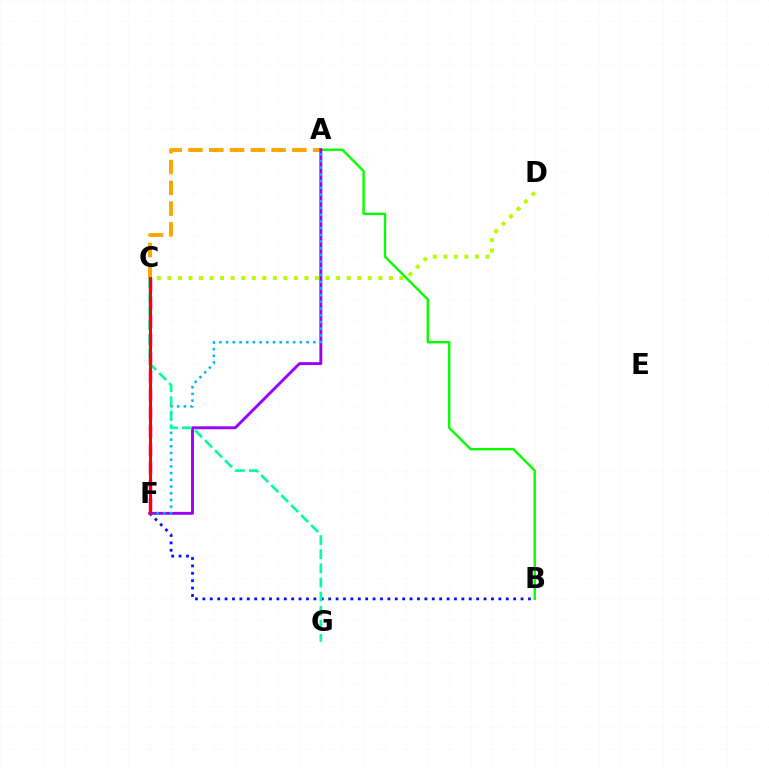{('A', 'B'): [{'color': '#08ff00', 'line_style': 'solid', 'thickness': 1.74}], ('A', 'C'): [{'color': '#ffa500', 'line_style': 'dashed', 'thickness': 2.82}], ('A', 'F'): [{'color': '#9b00ff', 'line_style': 'solid', 'thickness': 2.1}, {'color': '#00b5ff', 'line_style': 'dotted', 'thickness': 1.82}], ('B', 'F'): [{'color': '#0010ff', 'line_style': 'dotted', 'thickness': 2.01}], ('C', 'F'): [{'color': '#ff00bd', 'line_style': 'dashed', 'thickness': 2.49}, {'color': '#ff0000', 'line_style': 'solid', 'thickness': 2.21}], ('C', 'G'): [{'color': '#00ff9d', 'line_style': 'dashed', 'thickness': 1.92}], ('C', 'D'): [{'color': '#b3ff00', 'line_style': 'dotted', 'thickness': 2.87}]}